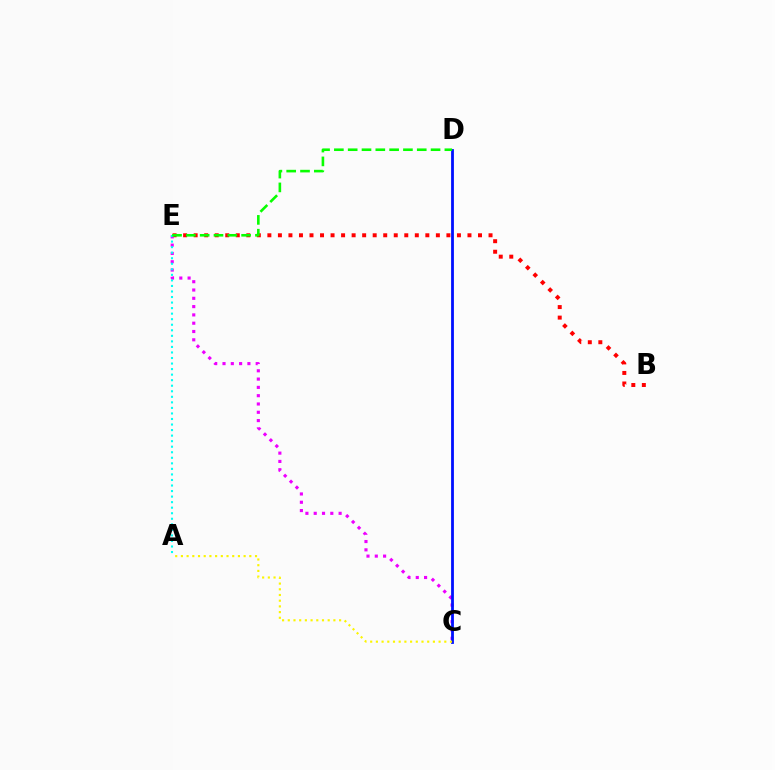{('B', 'E'): [{'color': '#ff0000', 'line_style': 'dotted', 'thickness': 2.86}], ('C', 'E'): [{'color': '#ee00ff', 'line_style': 'dotted', 'thickness': 2.25}], ('C', 'D'): [{'color': '#0010ff', 'line_style': 'solid', 'thickness': 2.01}], ('A', 'E'): [{'color': '#00fff6', 'line_style': 'dotted', 'thickness': 1.51}], ('A', 'C'): [{'color': '#fcf500', 'line_style': 'dotted', 'thickness': 1.55}], ('D', 'E'): [{'color': '#08ff00', 'line_style': 'dashed', 'thickness': 1.88}]}